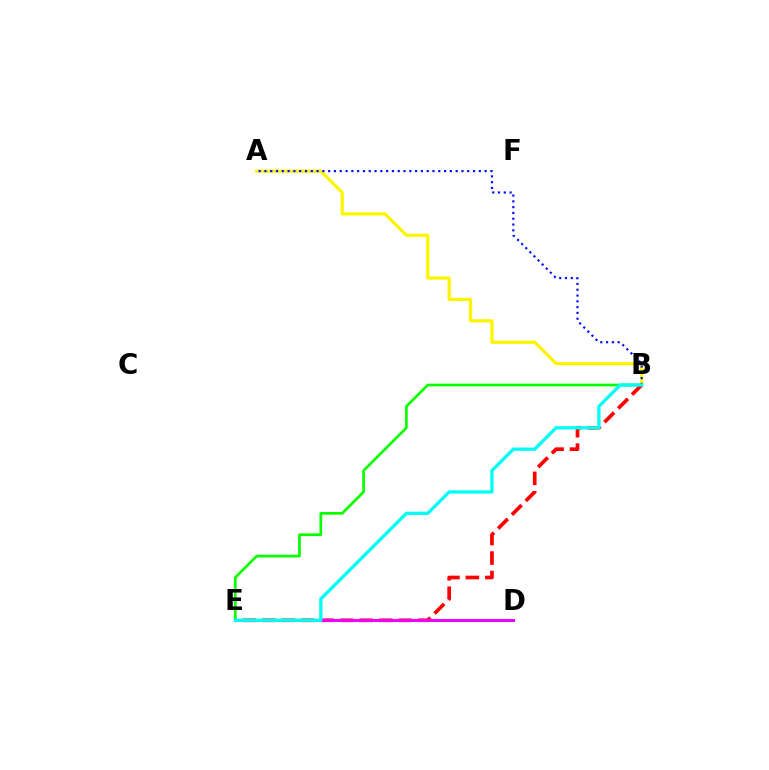{('B', 'E'): [{'color': '#08ff00', 'line_style': 'solid', 'thickness': 1.96}, {'color': '#ff0000', 'line_style': 'dashed', 'thickness': 2.65}, {'color': '#00fff6', 'line_style': 'solid', 'thickness': 2.38}], ('A', 'B'): [{'color': '#fcf500', 'line_style': 'solid', 'thickness': 2.32}, {'color': '#0010ff', 'line_style': 'dotted', 'thickness': 1.57}], ('D', 'E'): [{'color': '#ee00ff', 'line_style': 'solid', 'thickness': 2.14}]}